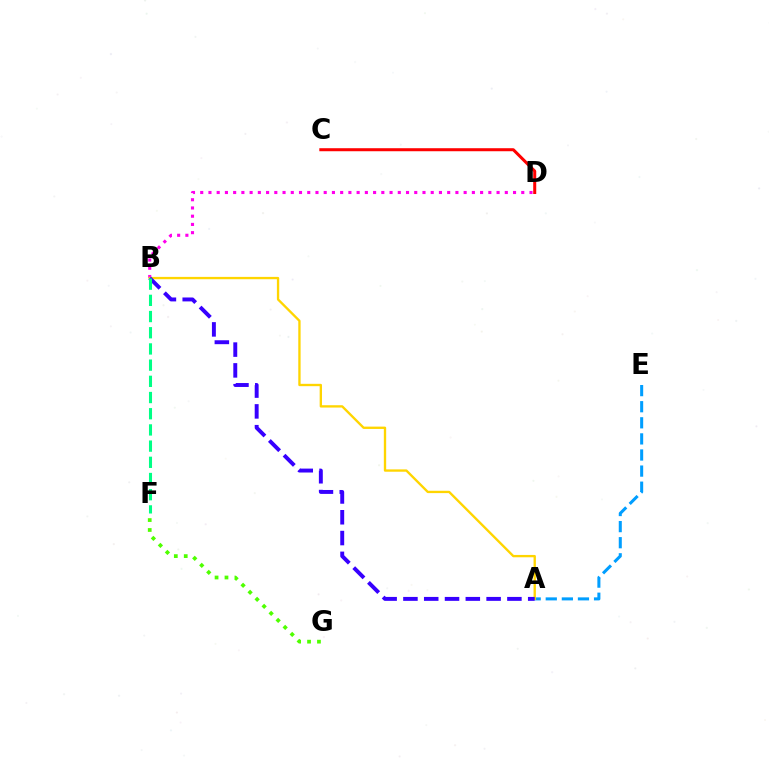{('B', 'D'): [{'color': '#ff00ed', 'line_style': 'dotted', 'thickness': 2.24}], ('A', 'E'): [{'color': '#009eff', 'line_style': 'dashed', 'thickness': 2.19}], ('A', 'B'): [{'color': '#ffd500', 'line_style': 'solid', 'thickness': 1.69}, {'color': '#3700ff', 'line_style': 'dashed', 'thickness': 2.83}], ('C', 'D'): [{'color': '#ff0000', 'line_style': 'solid', 'thickness': 2.18}], ('B', 'F'): [{'color': '#00ff86', 'line_style': 'dashed', 'thickness': 2.2}], ('F', 'G'): [{'color': '#4fff00', 'line_style': 'dotted', 'thickness': 2.7}]}